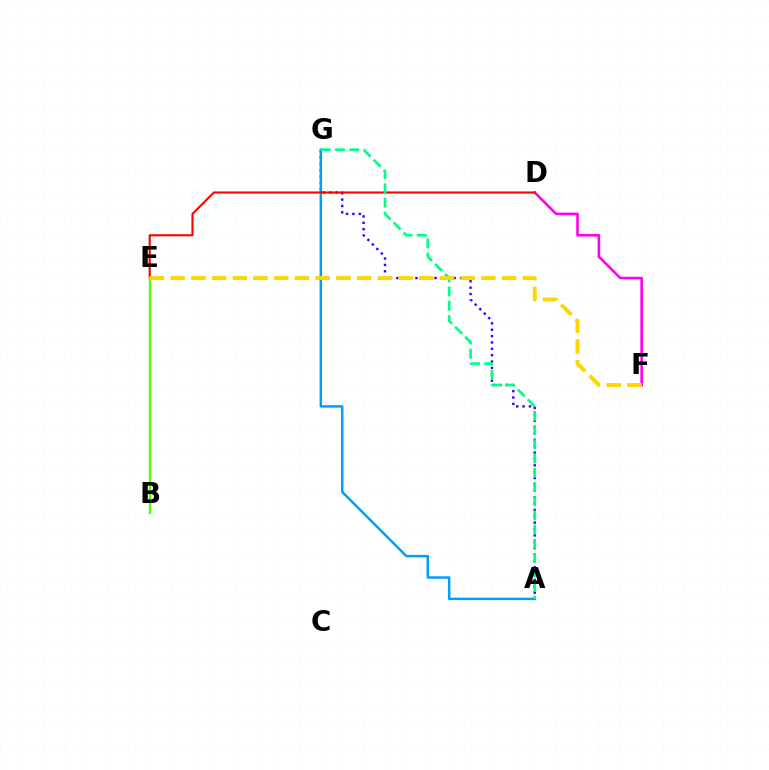{('A', 'G'): [{'color': '#3700ff', 'line_style': 'dotted', 'thickness': 1.73}, {'color': '#009eff', 'line_style': 'solid', 'thickness': 1.79}, {'color': '#00ff86', 'line_style': 'dashed', 'thickness': 1.93}], ('D', 'F'): [{'color': '#ff00ed', 'line_style': 'solid', 'thickness': 1.87}], ('D', 'E'): [{'color': '#ff0000', 'line_style': 'solid', 'thickness': 1.52}], ('B', 'E'): [{'color': '#4fff00', 'line_style': 'solid', 'thickness': 1.7}], ('E', 'F'): [{'color': '#ffd500', 'line_style': 'dashed', 'thickness': 2.81}]}